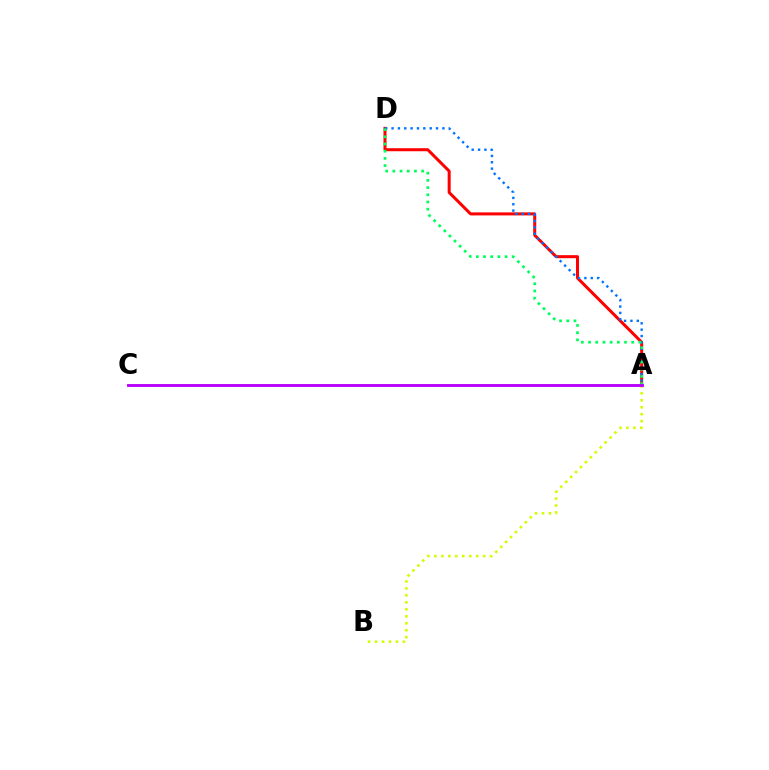{('A', 'B'): [{'color': '#d1ff00', 'line_style': 'dotted', 'thickness': 1.89}], ('A', 'D'): [{'color': '#ff0000', 'line_style': 'solid', 'thickness': 2.18}, {'color': '#0074ff', 'line_style': 'dotted', 'thickness': 1.73}, {'color': '#00ff5c', 'line_style': 'dotted', 'thickness': 1.96}], ('A', 'C'): [{'color': '#b900ff', 'line_style': 'solid', 'thickness': 2.07}]}